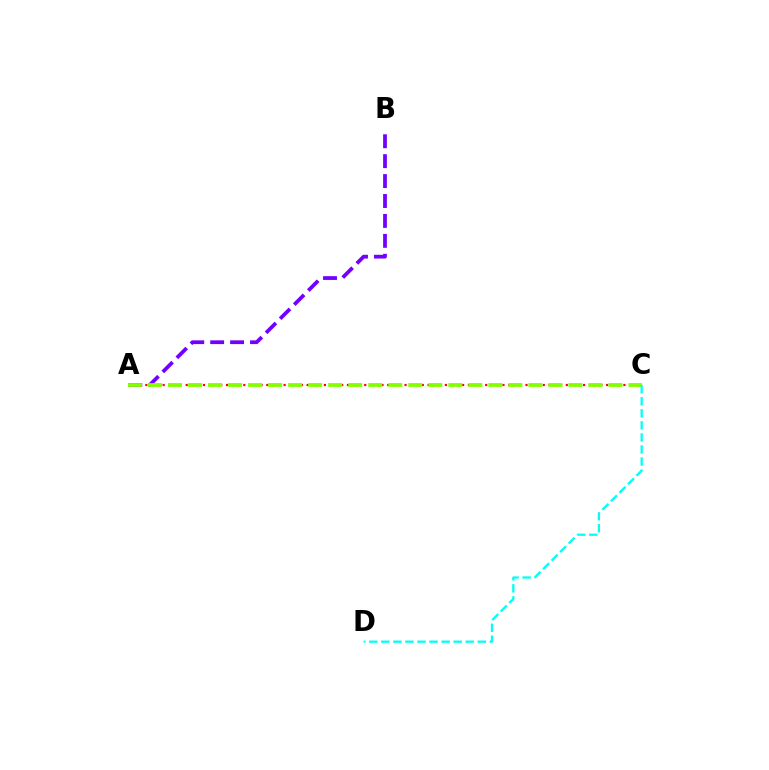{('A', 'B'): [{'color': '#7200ff', 'line_style': 'dashed', 'thickness': 2.71}], ('A', 'C'): [{'color': '#ff0000', 'line_style': 'dotted', 'thickness': 1.56}, {'color': '#84ff00', 'line_style': 'dashed', 'thickness': 2.72}], ('C', 'D'): [{'color': '#00fff6', 'line_style': 'dashed', 'thickness': 1.64}]}